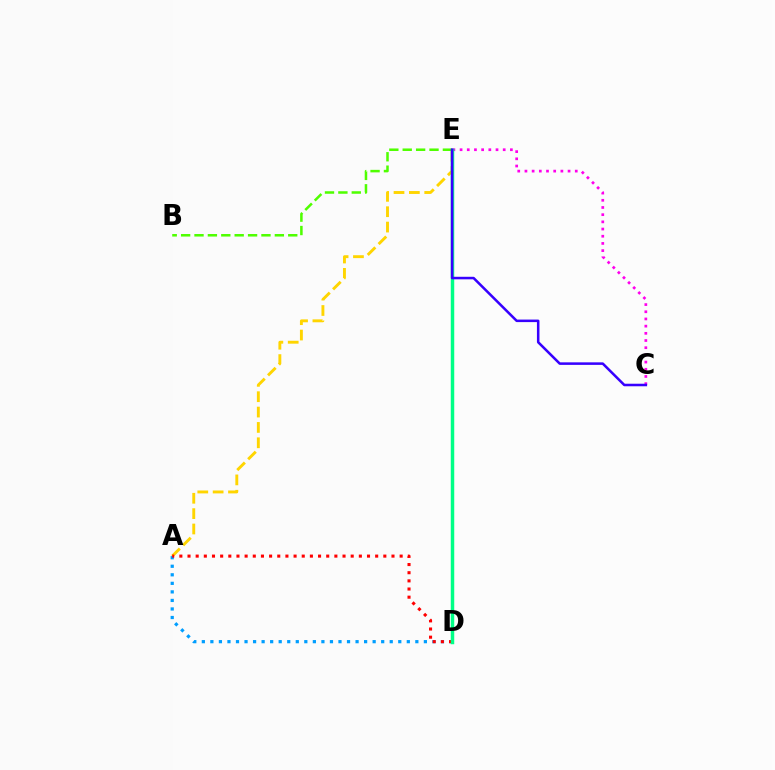{('C', 'E'): [{'color': '#ff00ed', 'line_style': 'dotted', 'thickness': 1.95}, {'color': '#3700ff', 'line_style': 'solid', 'thickness': 1.83}], ('A', 'E'): [{'color': '#ffd500', 'line_style': 'dashed', 'thickness': 2.09}], ('B', 'E'): [{'color': '#4fff00', 'line_style': 'dashed', 'thickness': 1.82}], ('A', 'D'): [{'color': '#009eff', 'line_style': 'dotted', 'thickness': 2.32}, {'color': '#ff0000', 'line_style': 'dotted', 'thickness': 2.22}], ('D', 'E'): [{'color': '#00ff86', 'line_style': 'solid', 'thickness': 2.49}]}